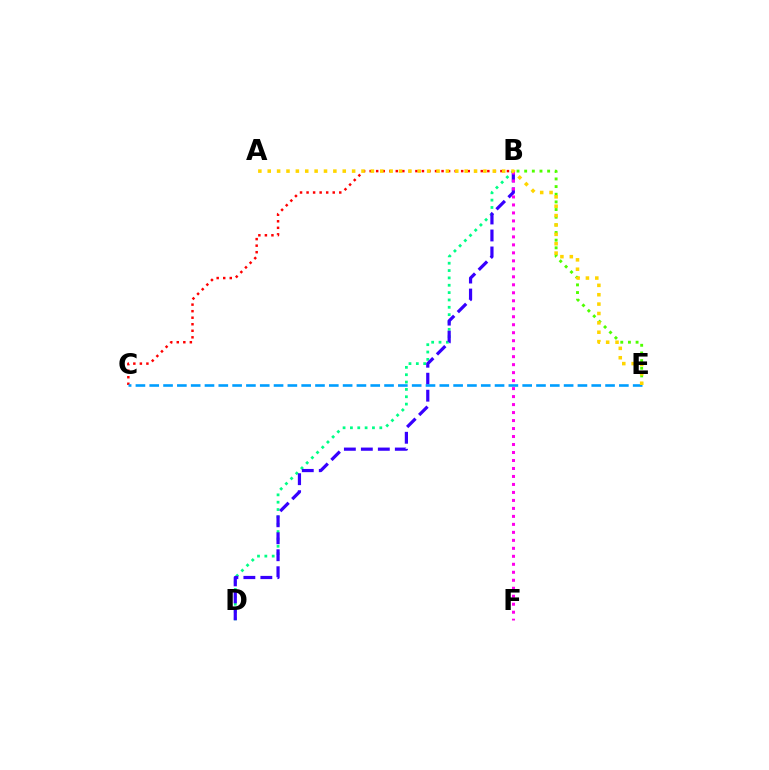{('B', 'E'): [{'color': '#4fff00', 'line_style': 'dotted', 'thickness': 2.08}], ('B', 'C'): [{'color': '#ff0000', 'line_style': 'dotted', 'thickness': 1.78}], ('B', 'D'): [{'color': '#00ff86', 'line_style': 'dotted', 'thickness': 2.0}, {'color': '#3700ff', 'line_style': 'dashed', 'thickness': 2.31}], ('B', 'F'): [{'color': '#ff00ed', 'line_style': 'dotted', 'thickness': 2.17}], ('C', 'E'): [{'color': '#009eff', 'line_style': 'dashed', 'thickness': 1.88}], ('A', 'E'): [{'color': '#ffd500', 'line_style': 'dotted', 'thickness': 2.55}]}